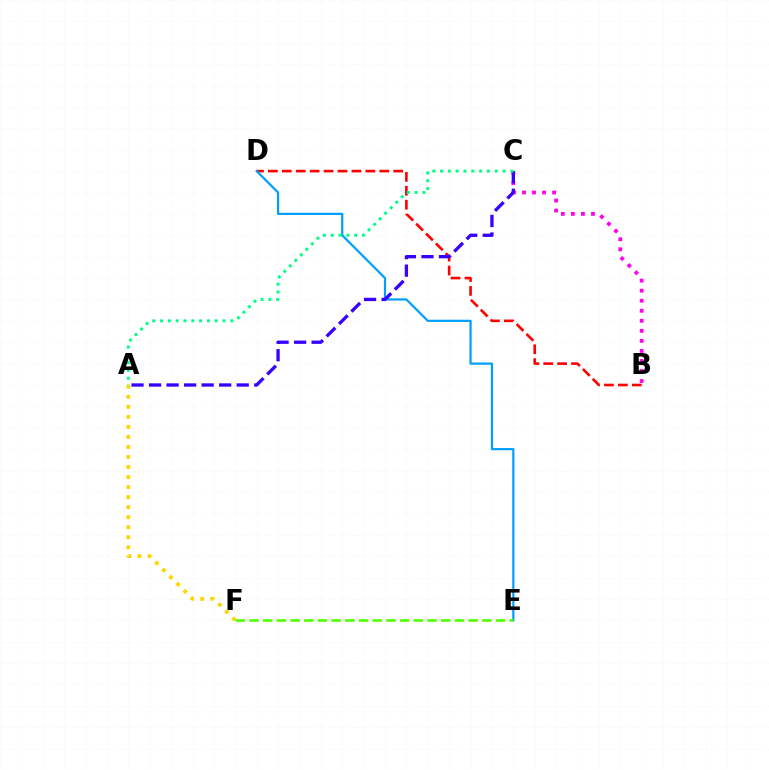{('B', 'C'): [{'color': '#ff00ed', 'line_style': 'dotted', 'thickness': 2.73}], ('A', 'F'): [{'color': '#ffd500', 'line_style': 'dotted', 'thickness': 2.73}], ('B', 'D'): [{'color': '#ff0000', 'line_style': 'dashed', 'thickness': 1.89}], ('D', 'E'): [{'color': '#009eff', 'line_style': 'solid', 'thickness': 1.59}], ('A', 'C'): [{'color': '#3700ff', 'line_style': 'dashed', 'thickness': 2.38}, {'color': '#00ff86', 'line_style': 'dotted', 'thickness': 2.12}], ('E', 'F'): [{'color': '#4fff00', 'line_style': 'dashed', 'thickness': 1.86}]}